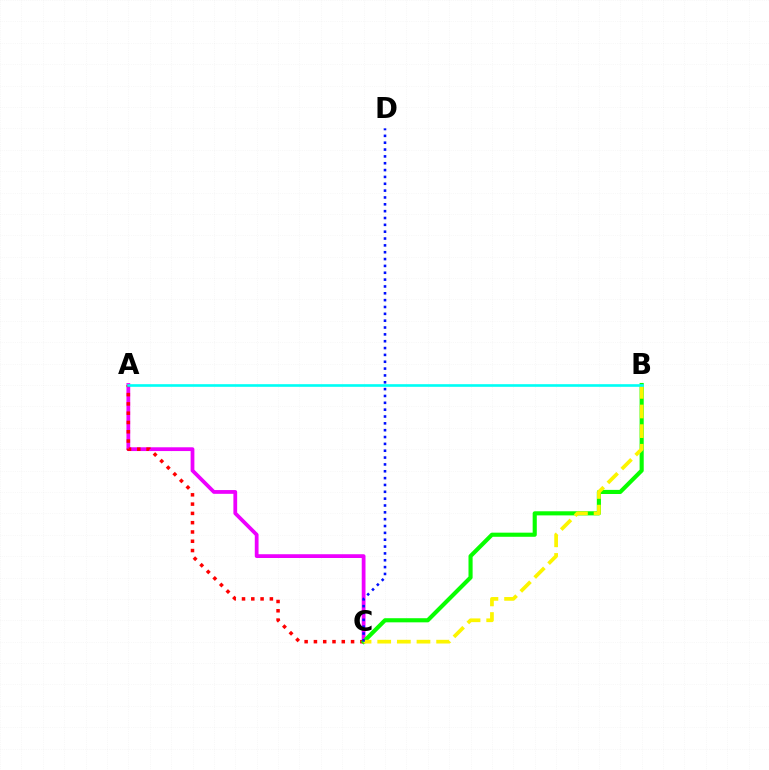{('A', 'C'): [{'color': '#ee00ff', 'line_style': 'solid', 'thickness': 2.71}, {'color': '#ff0000', 'line_style': 'dotted', 'thickness': 2.52}], ('B', 'C'): [{'color': '#08ff00', 'line_style': 'solid', 'thickness': 2.96}, {'color': '#fcf500', 'line_style': 'dashed', 'thickness': 2.67}], ('C', 'D'): [{'color': '#0010ff', 'line_style': 'dotted', 'thickness': 1.86}], ('A', 'B'): [{'color': '#00fff6', 'line_style': 'solid', 'thickness': 1.9}]}